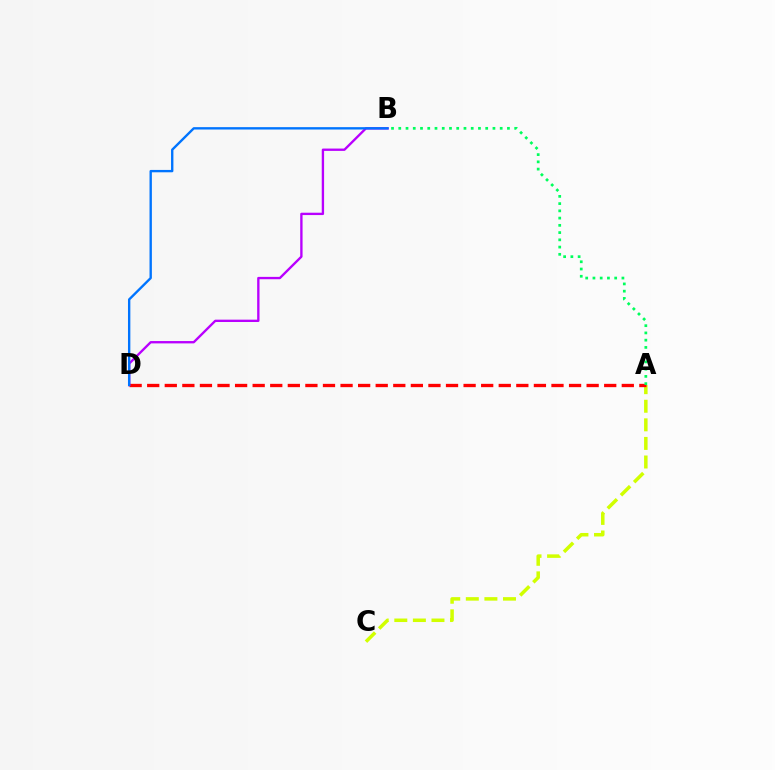{('A', 'C'): [{'color': '#d1ff00', 'line_style': 'dashed', 'thickness': 2.52}], ('A', 'D'): [{'color': '#ff0000', 'line_style': 'dashed', 'thickness': 2.39}], ('A', 'B'): [{'color': '#00ff5c', 'line_style': 'dotted', 'thickness': 1.97}], ('B', 'D'): [{'color': '#b900ff', 'line_style': 'solid', 'thickness': 1.69}, {'color': '#0074ff', 'line_style': 'solid', 'thickness': 1.7}]}